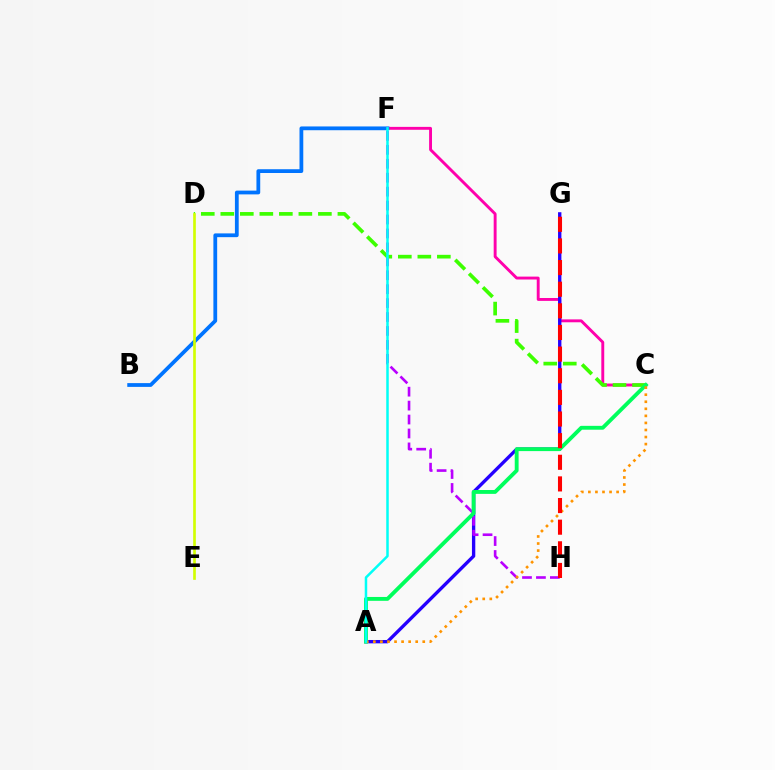{('C', 'F'): [{'color': '#ff00ac', 'line_style': 'solid', 'thickness': 2.09}], ('A', 'G'): [{'color': '#2500ff', 'line_style': 'solid', 'thickness': 2.41}], ('F', 'H'): [{'color': '#b900ff', 'line_style': 'dashed', 'thickness': 1.89}], ('C', 'D'): [{'color': '#3dff00', 'line_style': 'dashed', 'thickness': 2.65}], ('B', 'F'): [{'color': '#0074ff', 'line_style': 'solid', 'thickness': 2.72}], ('A', 'C'): [{'color': '#00ff5c', 'line_style': 'solid', 'thickness': 2.78}, {'color': '#ff9400', 'line_style': 'dotted', 'thickness': 1.92}], ('D', 'E'): [{'color': '#d1ff00', 'line_style': 'solid', 'thickness': 1.92}], ('G', 'H'): [{'color': '#ff0000', 'line_style': 'dashed', 'thickness': 2.94}], ('A', 'F'): [{'color': '#00fff6', 'line_style': 'solid', 'thickness': 1.8}]}